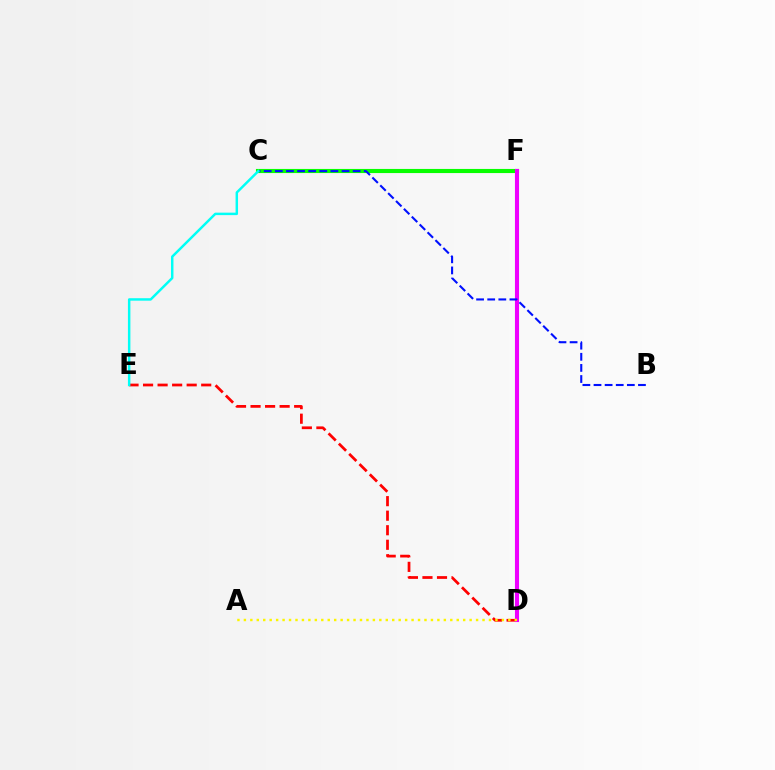{('D', 'E'): [{'color': '#ff0000', 'line_style': 'dashed', 'thickness': 1.98}], ('C', 'F'): [{'color': '#08ff00', 'line_style': 'solid', 'thickness': 2.96}], ('D', 'F'): [{'color': '#ee00ff', 'line_style': 'solid', 'thickness': 2.95}], ('B', 'C'): [{'color': '#0010ff', 'line_style': 'dashed', 'thickness': 1.51}], ('A', 'D'): [{'color': '#fcf500', 'line_style': 'dotted', 'thickness': 1.75}], ('C', 'E'): [{'color': '#00fff6', 'line_style': 'solid', 'thickness': 1.77}]}